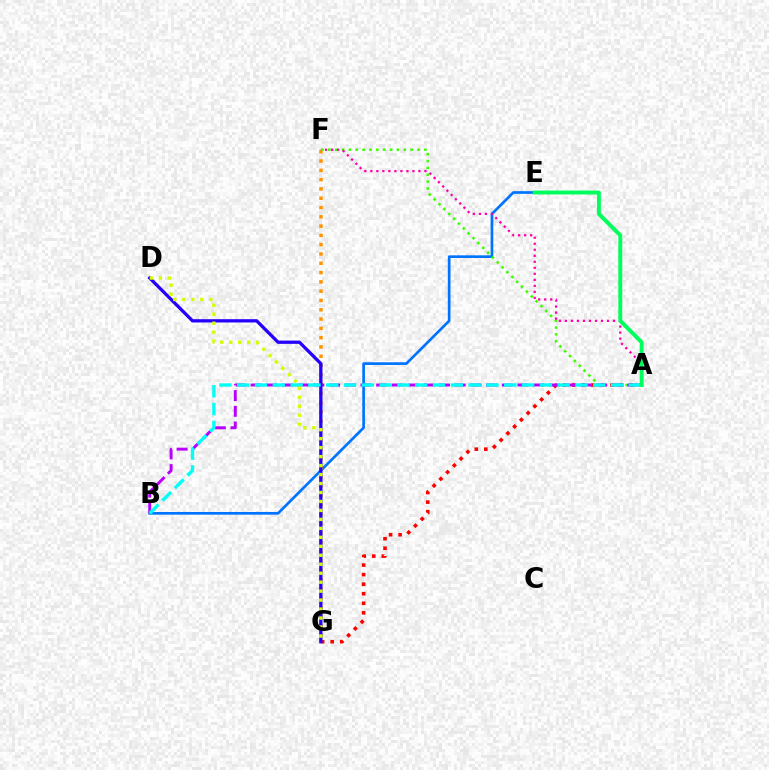{('A', 'G'): [{'color': '#ff0000', 'line_style': 'dotted', 'thickness': 2.59}], ('B', 'E'): [{'color': '#0074ff', 'line_style': 'solid', 'thickness': 1.93}], ('F', 'G'): [{'color': '#ff9400', 'line_style': 'dotted', 'thickness': 2.53}], ('A', 'F'): [{'color': '#3dff00', 'line_style': 'dotted', 'thickness': 1.86}, {'color': '#ff00ac', 'line_style': 'dotted', 'thickness': 1.63}], ('A', 'B'): [{'color': '#b900ff', 'line_style': 'dashed', 'thickness': 2.13}, {'color': '#00fff6', 'line_style': 'dashed', 'thickness': 2.42}], ('D', 'G'): [{'color': '#2500ff', 'line_style': 'solid', 'thickness': 2.36}, {'color': '#d1ff00', 'line_style': 'dotted', 'thickness': 2.44}], ('A', 'E'): [{'color': '#00ff5c', 'line_style': 'solid', 'thickness': 2.82}]}